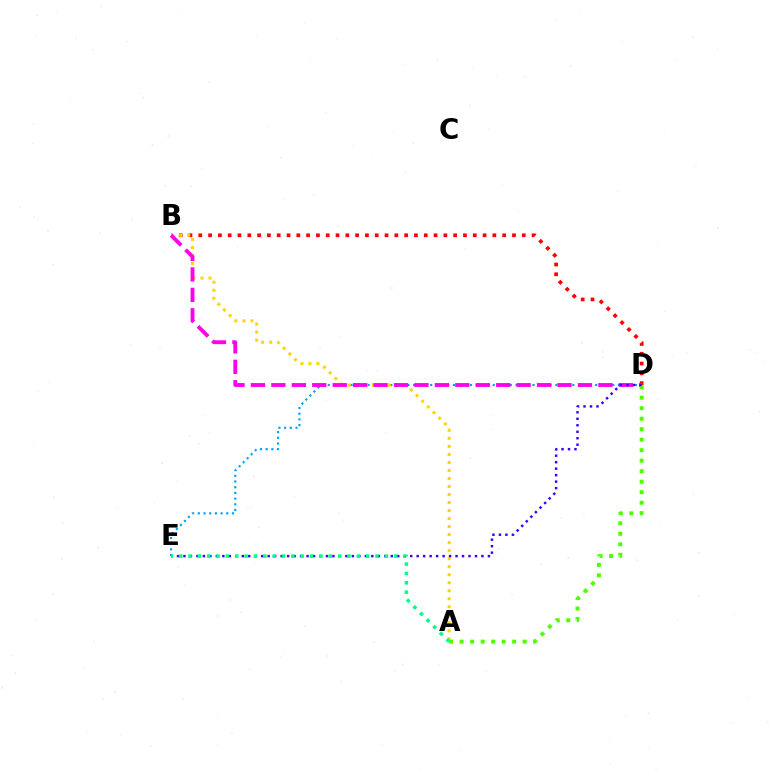{('D', 'E'): [{'color': '#009eff', 'line_style': 'dotted', 'thickness': 1.55}, {'color': '#3700ff', 'line_style': 'dotted', 'thickness': 1.76}], ('B', 'D'): [{'color': '#ff0000', 'line_style': 'dotted', 'thickness': 2.66}, {'color': '#ff00ed', 'line_style': 'dashed', 'thickness': 2.78}], ('A', 'B'): [{'color': '#ffd500', 'line_style': 'dotted', 'thickness': 2.18}], ('A', 'D'): [{'color': '#4fff00', 'line_style': 'dotted', 'thickness': 2.85}], ('A', 'E'): [{'color': '#00ff86', 'line_style': 'dotted', 'thickness': 2.54}]}